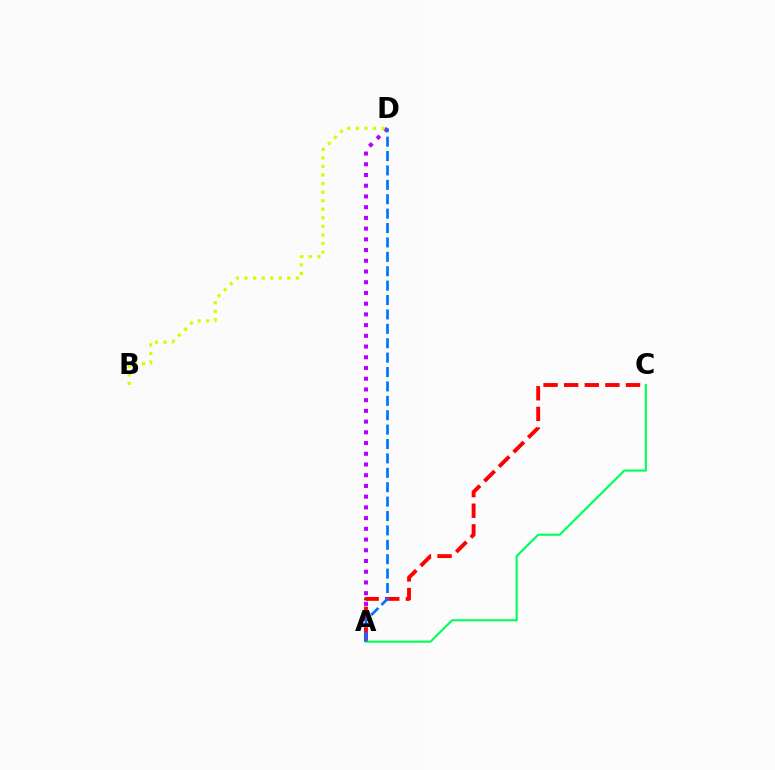{('A', 'C'): [{'color': '#ff0000', 'line_style': 'dashed', 'thickness': 2.8}, {'color': '#00ff5c', 'line_style': 'solid', 'thickness': 1.54}], ('A', 'D'): [{'color': '#b900ff', 'line_style': 'dotted', 'thickness': 2.91}, {'color': '#0074ff', 'line_style': 'dashed', 'thickness': 1.96}], ('B', 'D'): [{'color': '#d1ff00', 'line_style': 'dotted', 'thickness': 2.33}]}